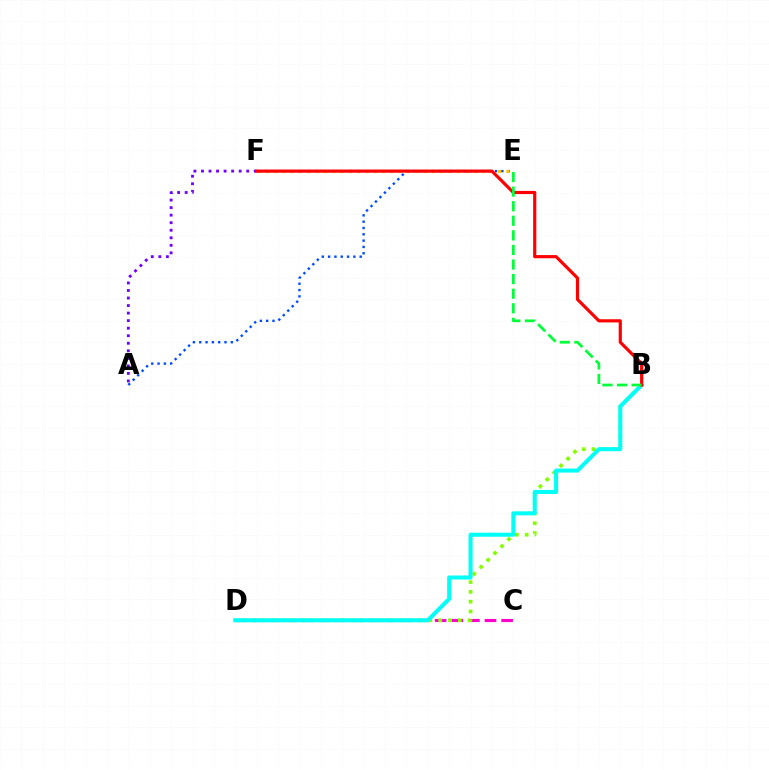{('A', 'F'): [{'color': '#7200ff', 'line_style': 'dotted', 'thickness': 2.05}], ('A', 'E'): [{'color': '#004bff', 'line_style': 'dotted', 'thickness': 1.72}], ('E', 'F'): [{'color': '#ffbd00', 'line_style': 'dotted', 'thickness': 2.25}], ('C', 'D'): [{'color': '#ff00cf', 'line_style': 'dashed', 'thickness': 2.26}], ('B', 'D'): [{'color': '#84ff00', 'line_style': 'dotted', 'thickness': 2.66}, {'color': '#00fff6', 'line_style': 'solid', 'thickness': 2.91}], ('B', 'F'): [{'color': '#ff0000', 'line_style': 'solid', 'thickness': 2.29}], ('B', 'E'): [{'color': '#00ff39', 'line_style': 'dashed', 'thickness': 1.98}]}